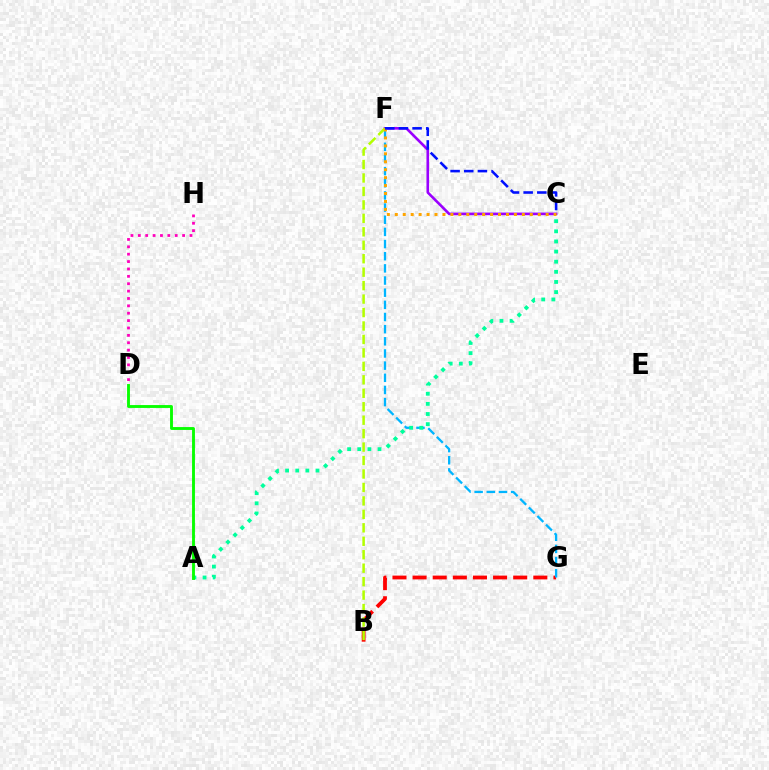{('B', 'G'): [{'color': '#ff0000', 'line_style': 'dashed', 'thickness': 2.73}], ('D', 'H'): [{'color': '#ff00bd', 'line_style': 'dotted', 'thickness': 2.0}], ('F', 'G'): [{'color': '#00b5ff', 'line_style': 'dashed', 'thickness': 1.65}], ('A', 'C'): [{'color': '#00ff9d', 'line_style': 'dotted', 'thickness': 2.75}], ('A', 'D'): [{'color': '#08ff00', 'line_style': 'solid', 'thickness': 2.07}], ('C', 'F'): [{'color': '#9b00ff', 'line_style': 'solid', 'thickness': 1.89}, {'color': '#ffa500', 'line_style': 'dotted', 'thickness': 2.16}, {'color': '#0010ff', 'line_style': 'dashed', 'thickness': 1.85}], ('B', 'F'): [{'color': '#b3ff00', 'line_style': 'dashed', 'thickness': 1.83}]}